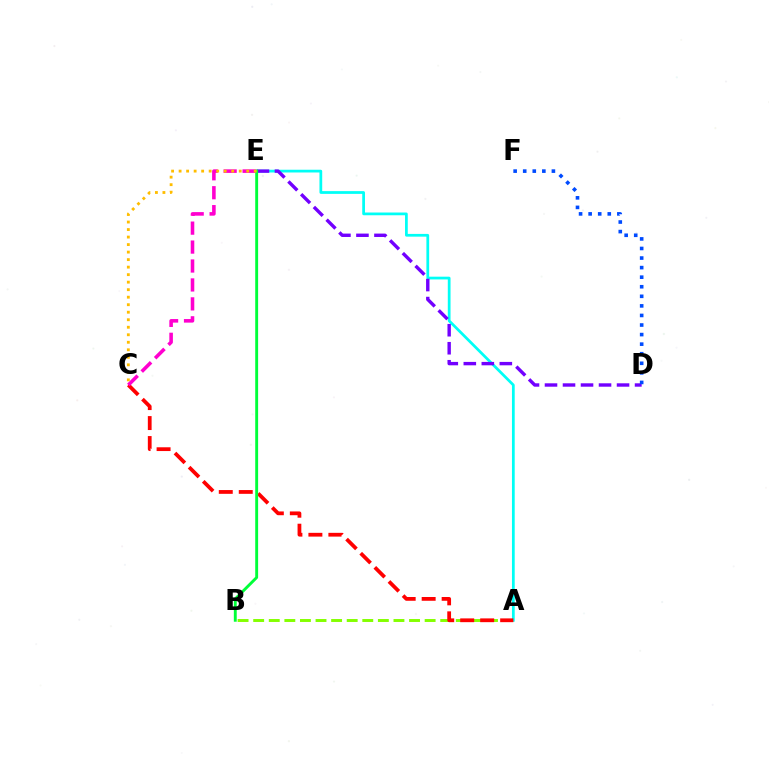{('A', 'B'): [{'color': '#84ff00', 'line_style': 'dashed', 'thickness': 2.12}], ('A', 'E'): [{'color': '#00fff6', 'line_style': 'solid', 'thickness': 1.98}], ('A', 'C'): [{'color': '#ff0000', 'line_style': 'dashed', 'thickness': 2.71}], ('D', 'E'): [{'color': '#7200ff', 'line_style': 'dashed', 'thickness': 2.45}], ('B', 'E'): [{'color': '#00ff39', 'line_style': 'solid', 'thickness': 2.08}], ('C', 'E'): [{'color': '#ff00cf', 'line_style': 'dashed', 'thickness': 2.57}, {'color': '#ffbd00', 'line_style': 'dotted', 'thickness': 2.04}], ('D', 'F'): [{'color': '#004bff', 'line_style': 'dotted', 'thickness': 2.6}]}